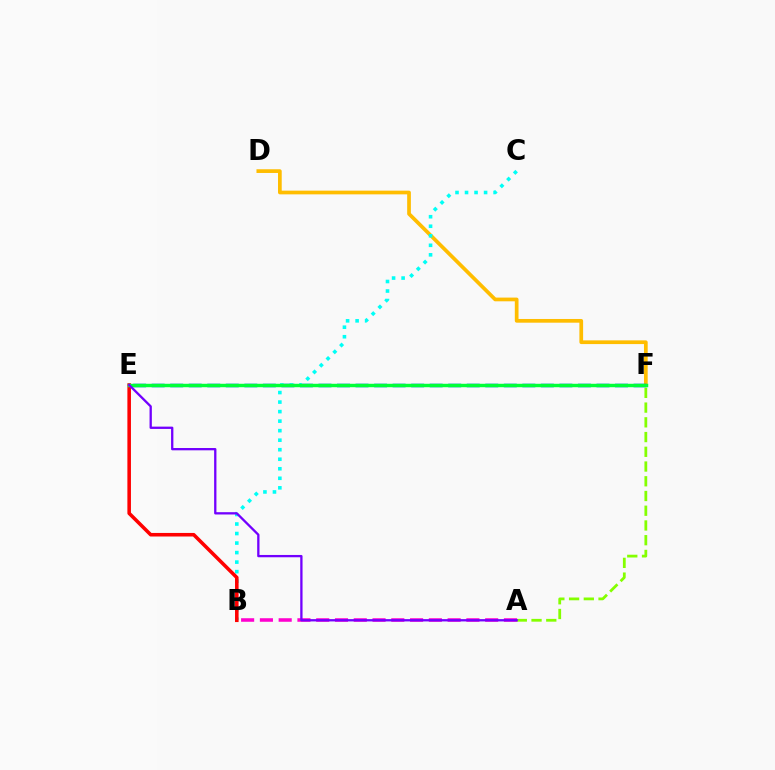{('A', 'B'): [{'color': '#ff00cf', 'line_style': 'dashed', 'thickness': 2.55}], ('A', 'F'): [{'color': '#84ff00', 'line_style': 'dashed', 'thickness': 2.0}], ('D', 'F'): [{'color': '#ffbd00', 'line_style': 'solid', 'thickness': 2.67}], ('E', 'F'): [{'color': '#004bff', 'line_style': 'dashed', 'thickness': 2.52}, {'color': '#00ff39', 'line_style': 'solid', 'thickness': 2.48}], ('B', 'C'): [{'color': '#00fff6', 'line_style': 'dotted', 'thickness': 2.59}], ('B', 'E'): [{'color': '#ff0000', 'line_style': 'solid', 'thickness': 2.56}], ('A', 'E'): [{'color': '#7200ff', 'line_style': 'solid', 'thickness': 1.66}]}